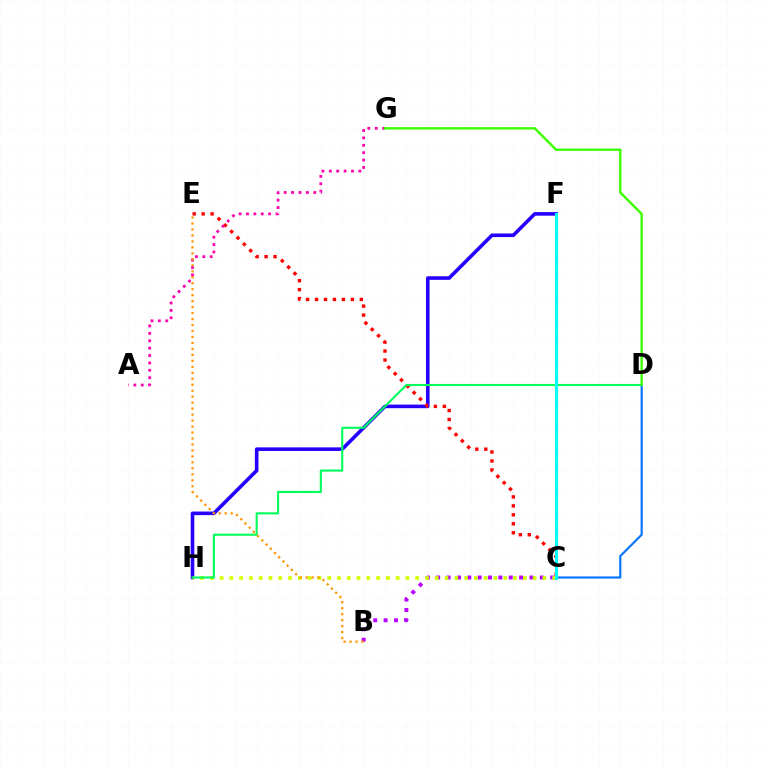{('B', 'C'): [{'color': '#b900ff', 'line_style': 'dotted', 'thickness': 2.81}], ('F', 'H'): [{'color': '#2500ff', 'line_style': 'solid', 'thickness': 2.59}], ('C', 'H'): [{'color': '#d1ff00', 'line_style': 'dotted', 'thickness': 2.66}], ('C', 'E'): [{'color': '#ff0000', 'line_style': 'dotted', 'thickness': 2.44}], ('D', 'H'): [{'color': '#00ff5c', 'line_style': 'solid', 'thickness': 1.51}], ('A', 'G'): [{'color': '#ff00ac', 'line_style': 'dotted', 'thickness': 2.01}], ('B', 'E'): [{'color': '#ff9400', 'line_style': 'dotted', 'thickness': 1.62}], ('C', 'D'): [{'color': '#0074ff', 'line_style': 'solid', 'thickness': 1.54}], ('D', 'G'): [{'color': '#3dff00', 'line_style': 'solid', 'thickness': 1.73}], ('C', 'F'): [{'color': '#00fff6', 'line_style': 'solid', 'thickness': 2.21}]}